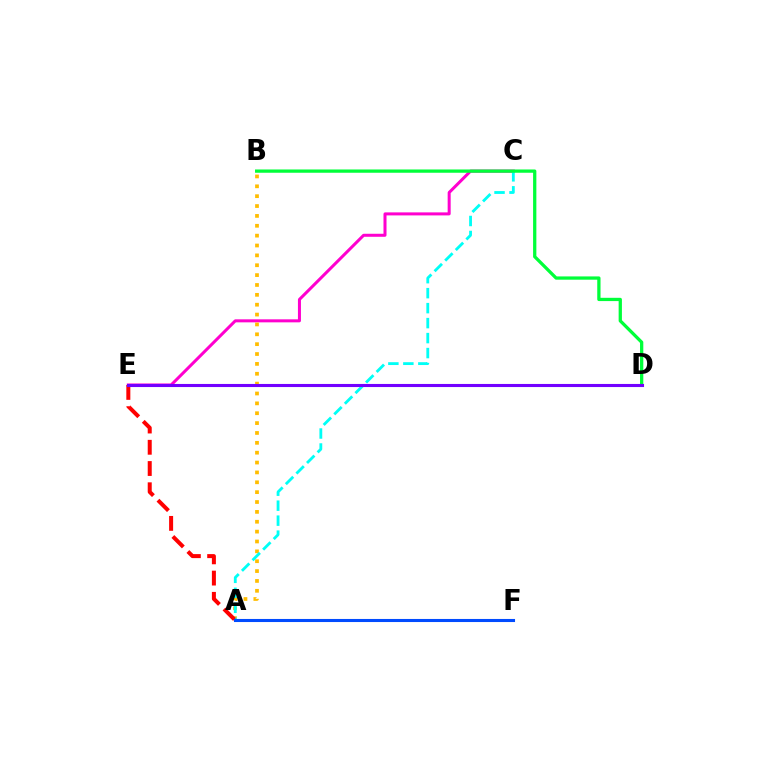{('C', 'E'): [{'color': '#ff00cf', 'line_style': 'solid', 'thickness': 2.18}], ('A', 'B'): [{'color': '#ffbd00', 'line_style': 'dotted', 'thickness': 2.68}], ('A', 'F'): [{'color': '#84ff00', 'line_style': 'dashed', 'thickness': 1.96}, {'color': '#004bff', 'line_style': 'solid', 'thickness': 2.21}], ('A', 'C'): [{'color': '#00fff6', 'line_style': 'dashed', 'thickness': 2.04}], ('B', 'D'): [{'color': '#00ff39', 'line_style': 'solid', 'thickness': 2.36}], ('A', 'E'): [{'color': '#ff0000', 'line_style': 'dashed', 'thickness': 2.89}], ('D', 'E'): [{'color': '#7200ff', 'line_style': 'solid', 'thickness': 2.23}]}